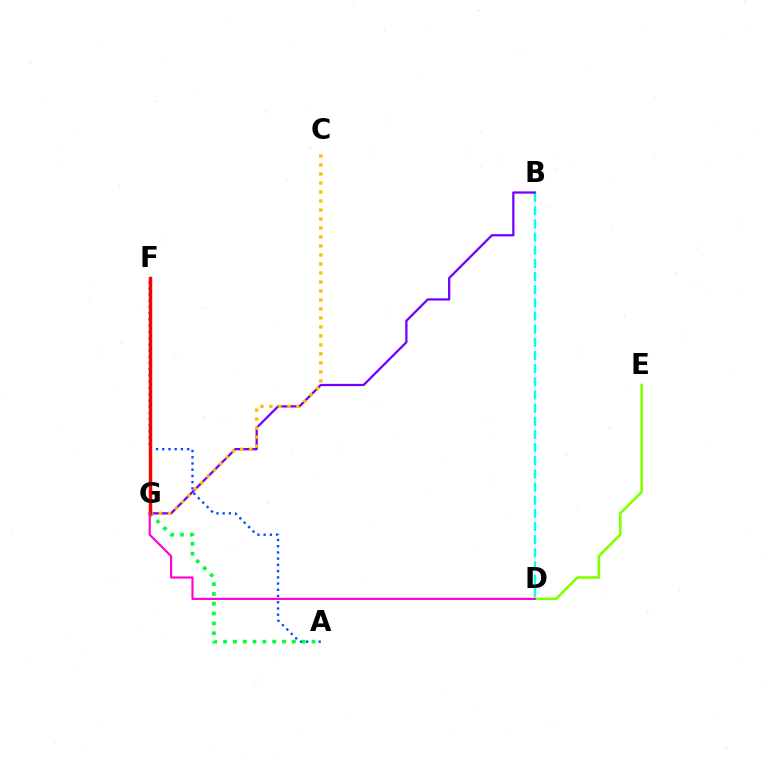{('B', 'D'): [{'color': '#00fff6', 'line_style': 'dashed', 'thickness': 1.79}], ('A', 'F'): [{'color': '#004bff', 'line_style': 'dotted', 'thickness': 1.69}], ('B', 'G'): [{'color': '#7200ff', 'line_style': 'solid', 'thickness': 1.62}], ('D', 'E'): [{'color': '#84ff00', 'line_style': 'solid', 'thickness': 1.89}], ('A', 'G'): [{'color': '#00ff39', 'line_style': 'dotted', 'thickness': 2.67}], ('C', 'G'): [{'color': '#ffbd00', 'line_style': 'dotted', 'thickness': 2.44}], ('F', 'G'): [{'color': '#ff0000', 'line_style': 'solid', 'thickness': 2.49}], ('D', 'G'): [{'color': '#ff00cf', 'line_style': 'solid', 'thickness': 1.54}]}